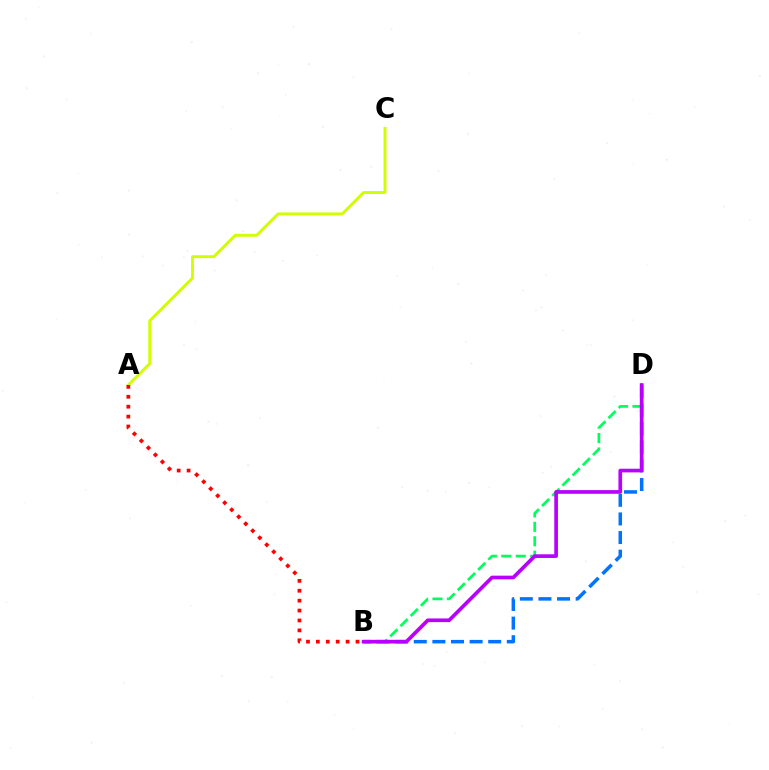{('A', 'C'): [{'color': '#d1ff00', 'line_style': 'solid', 'thickness': 2.1}], ('B', 'D'): [{'color': '#00ff5c', 'line_style': 'dashed', 'thickness': 1.96}, {'color': '#0074ff', 'line_style': 'dashed', 'thickness': 2.53}, {'color': '#b900ff', 'line_style': 'solid', 'thickness': 2.64}], ('A', 'B'): [{'color': '#ff0000', 'line_style': 'dotted', 'thickness': 2.69}]}